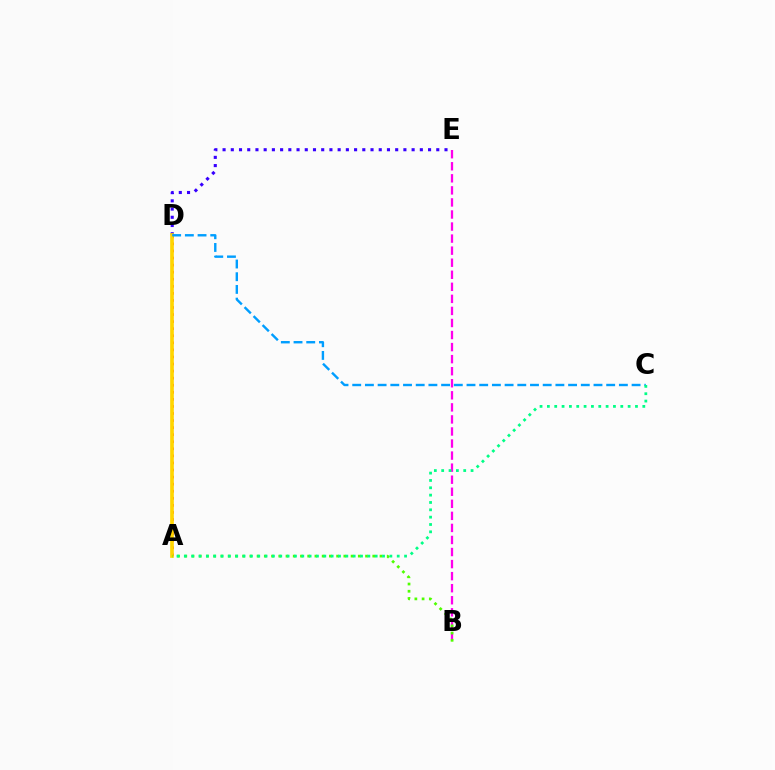{('B', 'E'): [{'color': '#ff00ed', 'line_style': 'dashed', 'thickness': 1.64}], ('D', 'E'): [{'color': '#3700ff', 'line_style': 'dotted', 'thickness': 2.23}], ('A', 'D'): [{'color': '#ff0000', 'line_style': 'dotted', 'thickness': 1.92}, {'color': '#ffd500', 'line_style': 'solid', 'thickness': 2.64}], ('C', 'D'): [{'color': '#009eff', 'line_style': 'dashed', 'thickness': 1.73}], ('A', 'B'): [{'color': '#4fff00', 'line_style': 'dotted', 'thickness': 1.96}], ('A', 'C'): [{'color': '#00ff86', 'line_style': 'dotted', 'thickness': 1.99}]}